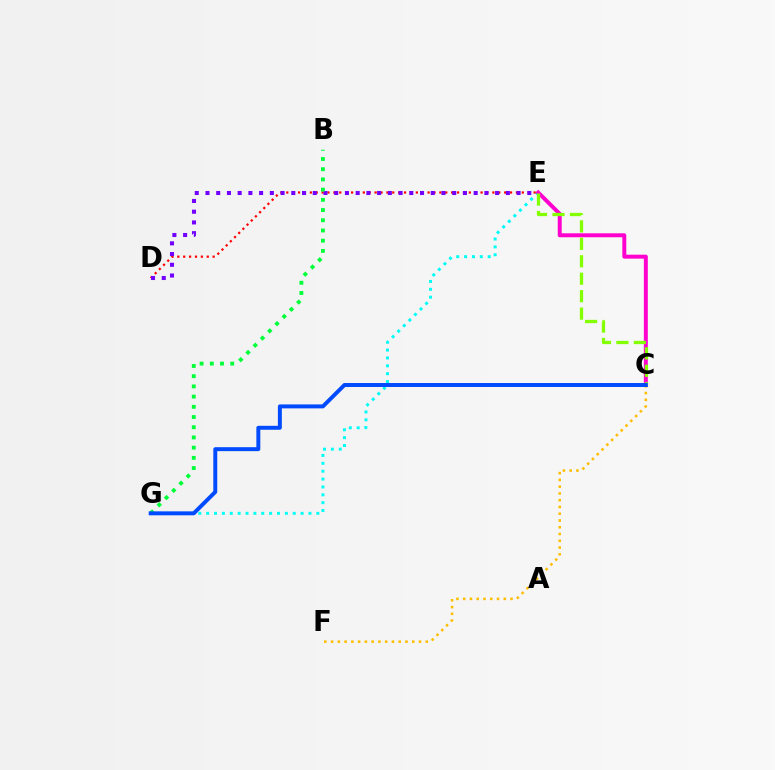{('E', 'G'): [{'color': '#00fff6', 'line_style': 'dotted', 'thickness': 2.14}], ('C', 'E'): [{'color': '#ff00cf', 'line_style': 'solid', 'thickness': 2.85}, {'color': '#84ff00', 'line_style': 'dashed', 'thickness': 2.37}], ('D', 'E'): [{'color': '#ff0000', 'line_style': 'dotted', 'thickness': 1.6}, {'color': '#7200ff', 'line_style': 'dotted', 'thickness': 2.91}], ('B', 'G'): [{'color': '#00ff39', 'line_style': 'dotted', 'thickness': 2.77}], ('C', 'F'): [{'color': '#ffbd00', 'line_style': 'dotted', 'thickness': 1.84}], ('C', 'G'): [{'color': '#004bff', 'line_style': 'solid', 'thickness': 2.84}]}